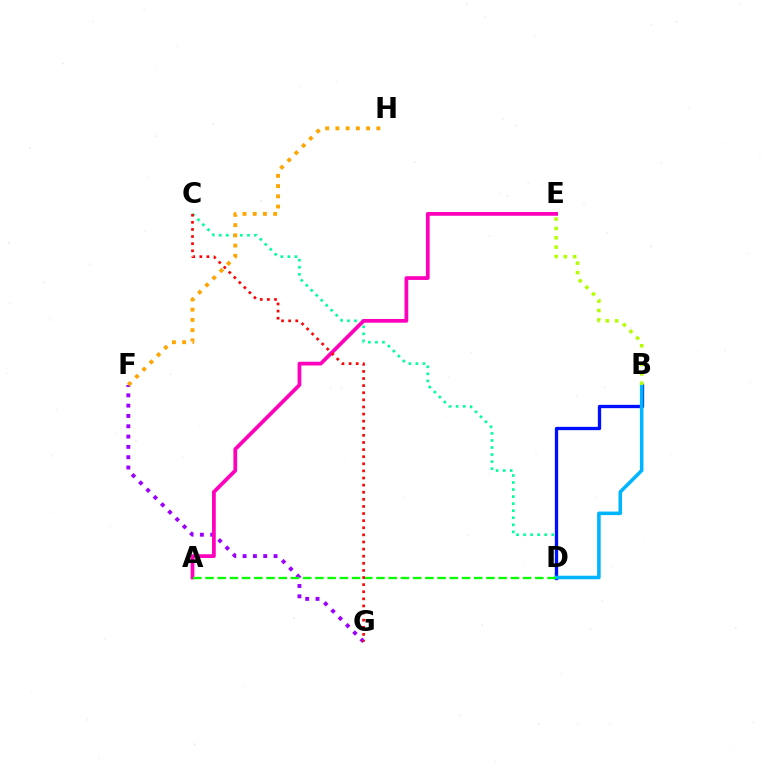{('F', 'G'): [{'color': '#9b00ff', 'line_style': 'dotted', 'thickness': 2.8}], ('C', 'D'): [{'color': '#00ff9d', 'line_style': 'dotted', 'thickness': 1.91}], ('B', 'D'): [{'color': '#0010ff', 'line_style': 'solid', 'thickness': 2.38}, {'color': '#00b5ff', 'line_style': 'solid', 'thickness': 2.57}], ('F', 'H'): [{'color': '#ffa500', 'line_style': 'dotted', 'thickness': 2.78}], ('A', 'E'): [{'color': '#ff00bd', 'line_style': 'solid', 'thickness': 2.7}], ('A', 'D'): [{'color': '#08ff00', 'line_style': 'dashed', 'thickness': 1.66}], ('B', 'E'): [{'color': '#b3ff00', 'line_style': 'dotted', 'thickness': 2.54}], ('C', 'G'): [{'color': '#ff0000', 'line_style': 'dotted', 'thickness': 1.93}]}